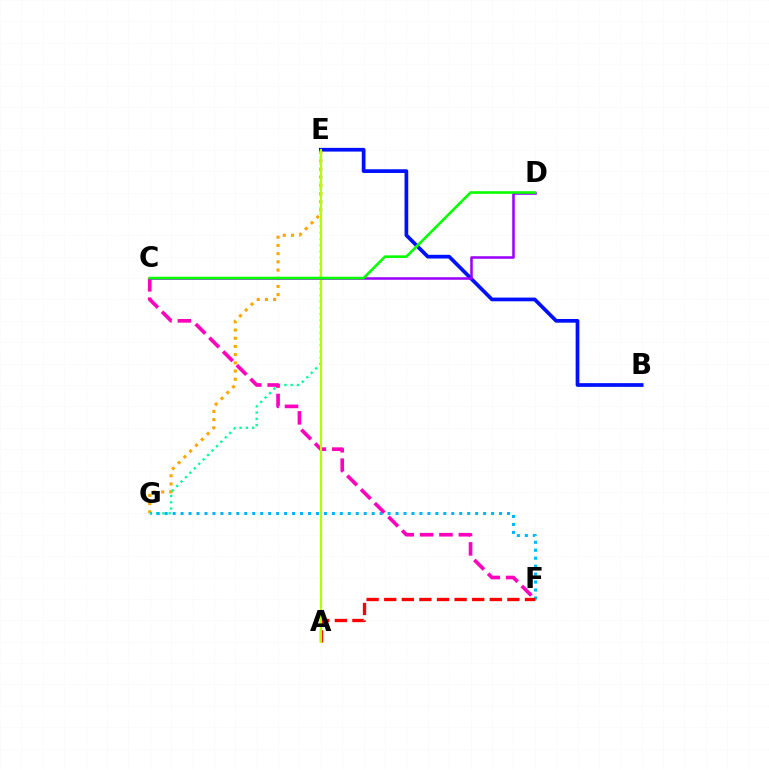{('B', 'E'): [{'color': '#0010ff', 'line_style': 'solid', 'thickness': 2.67}], ('E', 'G'): [{'color': '#ffa500', 'line_style': 'dotted', 'thickness': 2.23}, {'color': '#00ff9d', 'line_style': 'dotted', 'thickness': 1.7}], ('F', 'G'): [{'color': '#00b5ff', 'line_style': 'dotted', 'thickness': 2.16}], ('C', 'F'): [{'color': '#ff00bd', 'line_style': 'dashed', 'thickness': 2.63}], ('A', 'F'): [{'color': '#ff0000', 'line_style': 'dashed', 'thickness': 2.39}], ('A', 'E'): [{'color': '#b3ff00', 'line_style': 'solid', 'thickness': 1.54}], ('C', 'D'): [{'color': '#9b00ff', 'line_style': 'solid', 'thickness': 1.83}, {'color': '#08ff00', 'line_style': 'solid', 'thickness': 1.89}]}